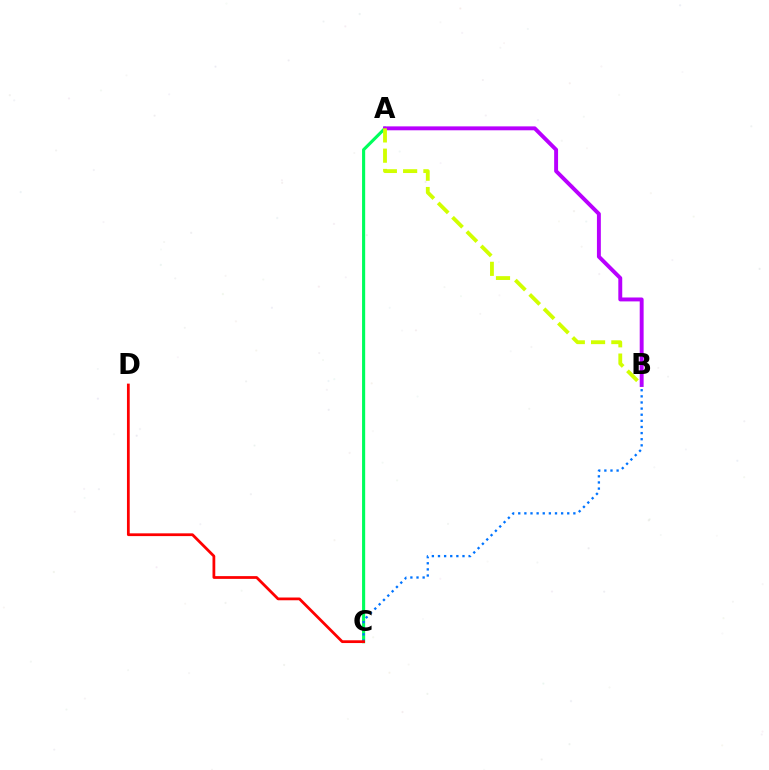{('A', 'C'): [{'color': '#00ff5c', 'line_style': 'solid', 'thickness': 2.24}], ('A', 'B'): [{'color': '#b900ff', 'line_style': 'solid', 'thickness': 2.82}, {'color': '#d1ff00', 'line_style': 'dashed', 'thickness': 2.75}], ('B', 'C'): [{'color': '#0074ff', 'line_style': 'dotted', 'thickness': 1.66}], ('C', 'D'): [{'color': '#ff0000', 'line_style': 'solid', 'thickness': 1.99}]}